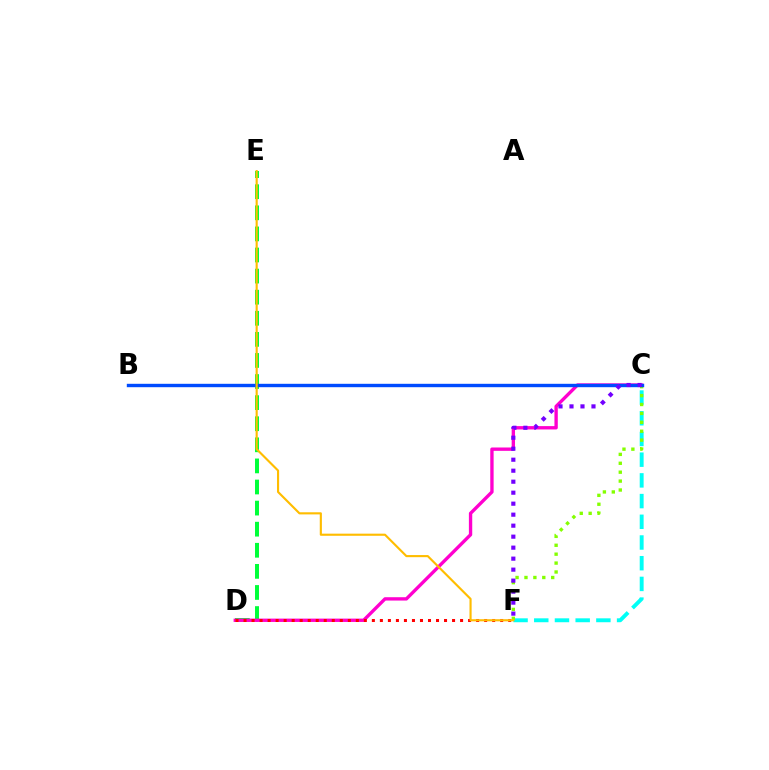{('D', 'E'): [{'color': '#00ff39', 'line_style': 'dashed', 'thickness': 2.87}], ('C', 'D'): [{'color': '#ff00cf', 'line_style': 'solid', 'thickness': 2.41}], ('C', 'F'): [{'color': '#00fff6', 'line_style': 'dashed', 'thickness': 2.81}, {'color': '#84ff00', 'line_style': 'dotted', 'thickness': 2.42}, {'color': '#7200ff', 'line_style': 'dotted', 'thickness': 2.99}], ('D', 'F'): [{'color': '#ff0000', 'line_style': 'dotted', 'thickness': 2.18}], ('B', 'C'): [{'color': '#004bff', 'line_style': 'solid', 'thickness': 2.45}], ('E', 'F'): [{'color': '#ffbd00', 'line_style': 'solid', 'thickness': 1.53}]}